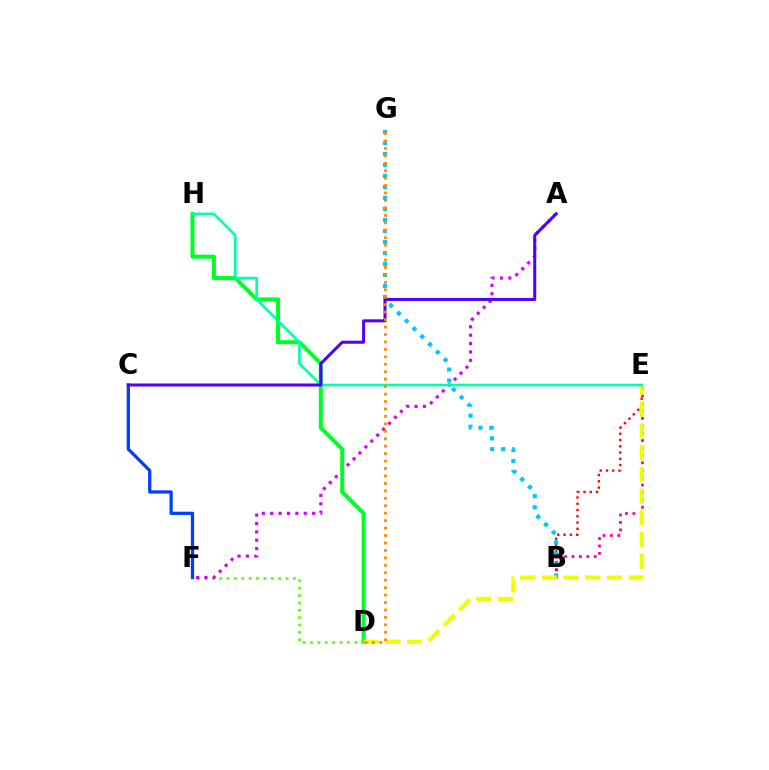{('B', 'E'): [{'color': '#ff00a0', 'line_style': 'dotted', 'thickness': 2.02}, {'color': '#ff0000', 'line_style': 'dotted', 'thickness': 1.7}], ('D', 'F'): [{'color': '#66ff00', 'line_style': 'dotted', 'thickness': 2.0}], ('A', 'F'): [{'color': '#d600ff', 'line_style': 'dotted', 'thickness': 2.28}], ('D', 'H'): [{'color': '#00ff27', 'line_style': 'solid', 'thickness': 2.91}], ('B', 'G'): [{'color': '#00c7ff', 'line_style': 'dotted', 'thickness': 2.99}], ('C', 'F'): [{'color': '#003fff', 'line_style': 'solid', 'thickness': 2.35}], ('D', 'E'): [{'color': '#eeff00', 'line_style': 'dashed', 'thickness': 2.95}], ('E', 'H'): [{'color': '#00ffaf', 'line_style': 'solid', 'thickness': 1.91}], ('A', 'C'): [{'color': '#4f00ff', 'line_style': 'solid', 'thickness': 2.18}], ('D', 'G'): [{'color': '#ff8800', 'line_style': 'dotted', 'thickness': 2.02}]}